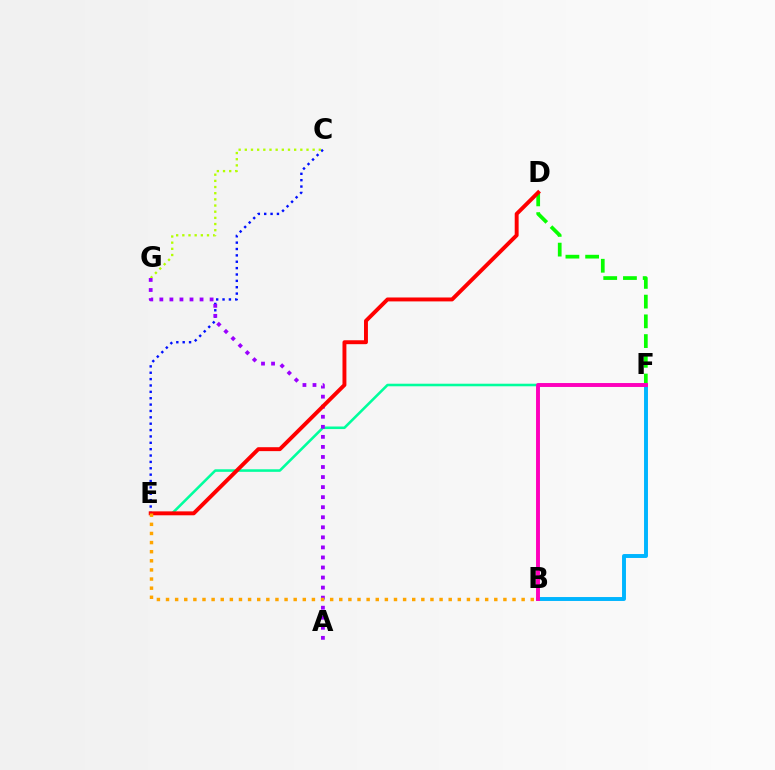{('D', 'F'): [{'color': '#08ff00', 'line_style': 'dashed', 'thickness': 2.68}], ('C', 'E'): [{'color': '#0010ff', 'line_style': 'dotted', 'thickness': 1.73}], ('C', 'G'): [{'color': '#b3ff00', 'line_style': 'dotted', 'thickness': 1.68}], ('E', 'F'): [{'color': '#00ff9d', 'line_style': 'solid', 'thickness': 1.85}], ('B', 'F'): [{'color': '#00b5ff', 'line_style': 'solid', 'thickness': 2.82}, {'color': '#ff00bd', 'line_style': 'solid', 'thickness': 2.82}], ('A', 'G'): [{'color': '#9b00ff', 'line_style': 'dotted', 'thickness': 2.73}], ('D', 'E'): [{'color': '#ff0000', 'line_style': 'solid', 'thickness': 2.82}], ('B', 'E'): [{'color': '#ffa500', 'line_style': 'dotted', 'thickness': 2.48}]}